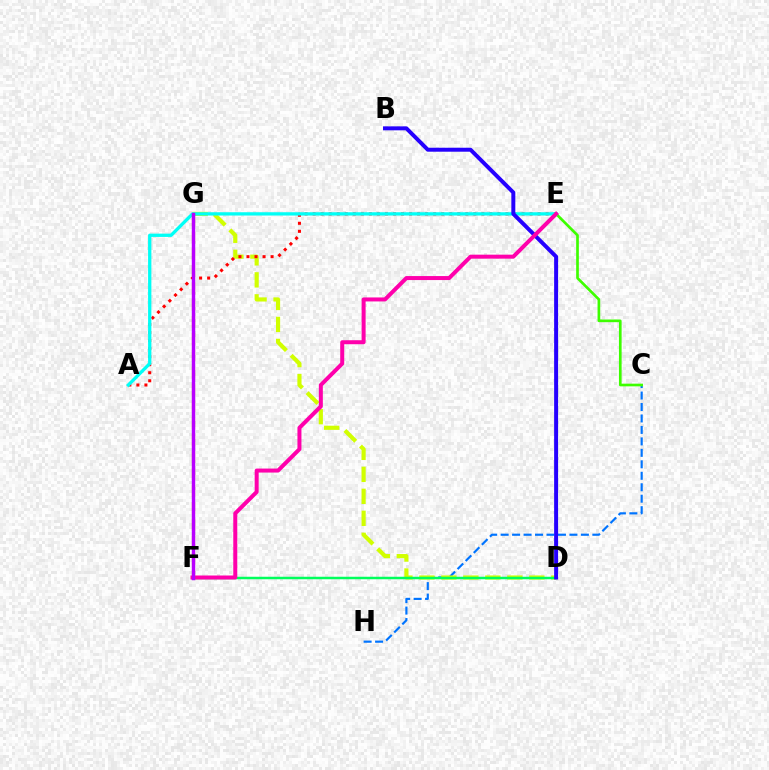{('C', 'H'): [{'color': '#0074ff', 'line_style': 'dashed', 'thickness': 1.56}], ('D', 'G'): [{'color': '#d1ff00', 'line_style': 'dashed', 'thickness': 2.99}], ('D', 'F'): [{'color': '#00ff5c', 'line_style': 'solid', 'thickness': 1.79}], ('A', 'E'): [{'color': '#ff0000', 'line_style': 'dotted', 'thickness': 2.18}, {'color': '#00fff6', 'line_style': 'solid', 'thickness': 2.37}], ('C', 'E'): [{'color': '#3dff00', 'line_style': 'solid', 'thickness': 1.93}], ('B', 'D'): [{'color': '#2500ff', 'line_style': 'solid', 'thickness': 2.86}], ('E', 'F'): [{'color': '#ff00ac', 'line_style': 'solid', 'thickness': 2.88}], ('F', 'G'): [{'color': '#ff9400', 'line_style': 'dashed', 'thickness': 2.3}, {'color': '#b900ff', 'line_style': 'solid', 'thickness': 2.47}]}